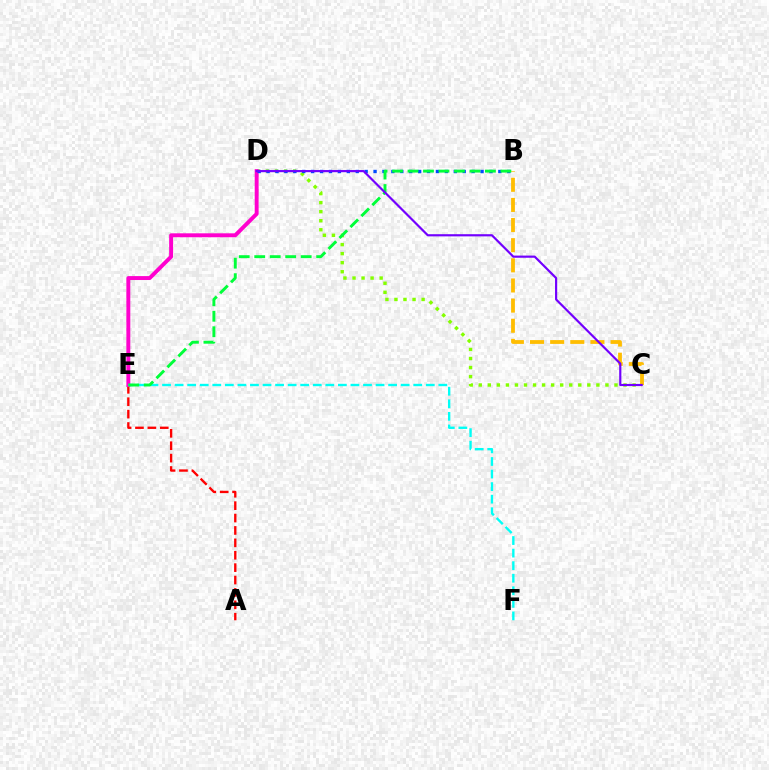{('C', 'D'): [{'color': '#84ff00', 'line_style': 'dotted', 'thickness': 2.46}, {'color': '#7200ff', 'line_style': 'solid', 'thickness': 1.57}], ('A', 'E'): [{'color': '#ff0000', 'line_style': 'dashed', 'thickness': 1.68}], ('B', 'C'): [{'color': '#ffbd00', 'line_style': 'dashed', 'thickness': 2.74}], ('D', 'E'): [{'color': '#ff00cf', 'line_style': 'solid', 'thickness': 2.83}], ('B', 'D'): [{'color': '#004bff', 'line_style': 'dotted', 'thickness': 2.42}], ('E', 'F'): [{'color': '#00fff6', 'line_style': 'dashed', 'thickness': 1.71}], ('B', 'E'): [{'color': '#00ff39', 'line_style': 'dashed', 'thickness': 2.1}]}